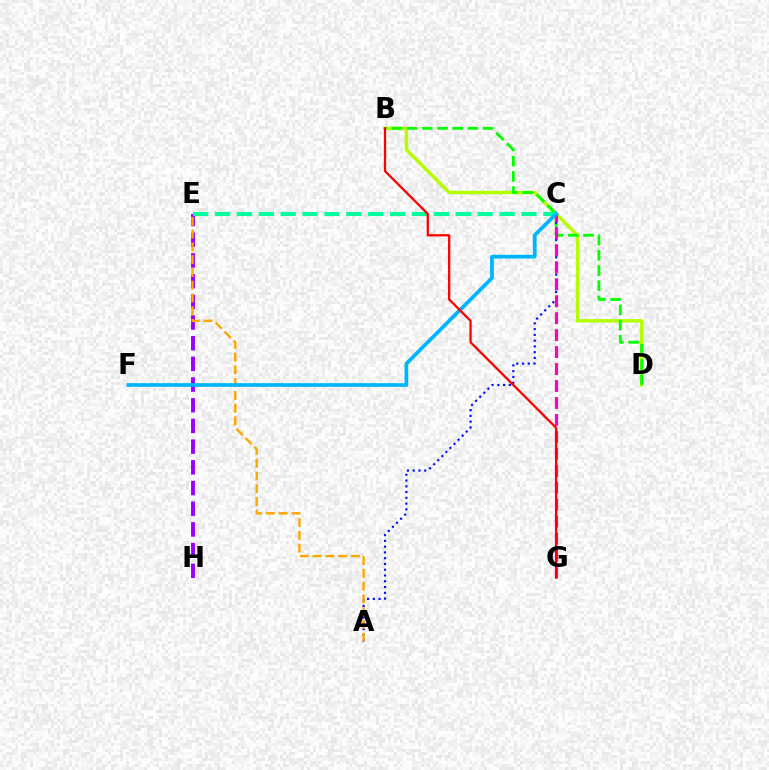{('B', 'D'): [{'color': '#b3ff00', 'line_style': 'solid', 'thickness': 2.48}, {'color': '#08ff00', 'line_style': 'dashed', 'thickness': 2.06}], ('E', 'H'): [{'color': '#9b00ff', 'line_style': 'dashed', 'thickness': 2.81}], ('A', 'C'): [{'color': '#0010ff', 'line_style': 'dotted', 'thickness': 1.57}], ('C', 'G'): [{'color': '#ff00bd', 'line_style': 'dashed', 'thickness': 2.3}], ('C', 'E'): [{'color': '#00ff9d', 'line_style': 'dashed', 'thickness': 2.97}], ('A', 'E'): [{'color': '#ffa500', 'line_style': 'dashed', 'thickness': 1.73}], ('C', 'F'): [{'color': '#00b5ff', 'line_style': 'solid', 'thickness': 2.68}], ('B', 'G'): [{'color': '#ff0000', 'line_style': 'solid', 'thickness': 1.64}]}